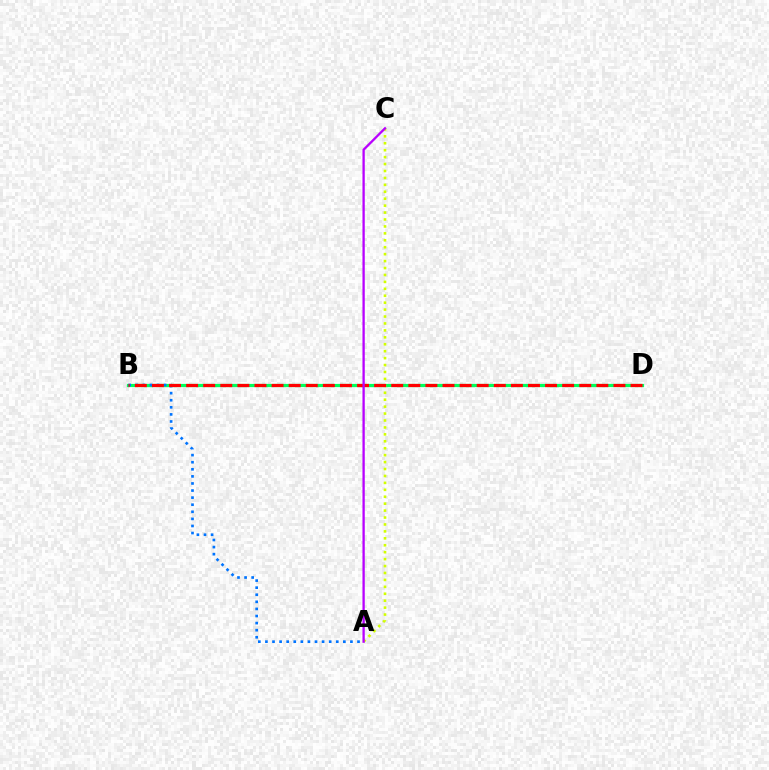{('B', 'D'): [{'color': '#00ff5c', 'line_style': 'solid', 'thickness': 2.3}, {'color': '#ff0000', 'line_style': 'dashed', 'thickness': 2.32}], ('A', 'C'): [{'color': '#d1ff00', 'line_style': 'dotted', 'thickness': 1.88}, {'color': '#b900ff', 'line_style': 'solid', 'thickness': 1.66}], ('A', 'B'): [{'color': '#0074ff', 'line_style': 'dotted', 'thickness': 1.92}]}